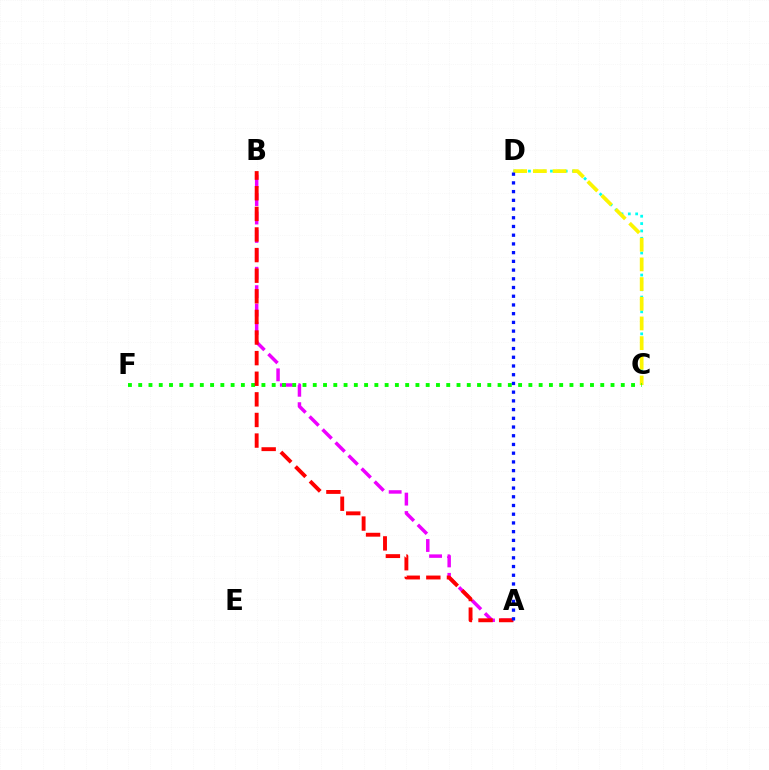{('C', 'D'): [{'color': '#00fff6', 'line_style': 'dotted', 'thickness': 2.0}, {'color': '#fcf500', 'line_style': 'dashed', 'thickness': 2.67}], ('A', 'B'): [{'color': '#ee00ff', 'line_style': 'dashed', 'thickness': 2.5}, {'color': '#ff0000', 'line_style': 'dashed', 'thickness': 2.8}], ('C', 'F'): [{'color': '#08ff00', 'line_style': 'dotted', 'thickness': 2.79}], ('A', 'D'): [{'color': '#0010ff', 'line_style': 'dotted', 'thickness': 2.37}]}